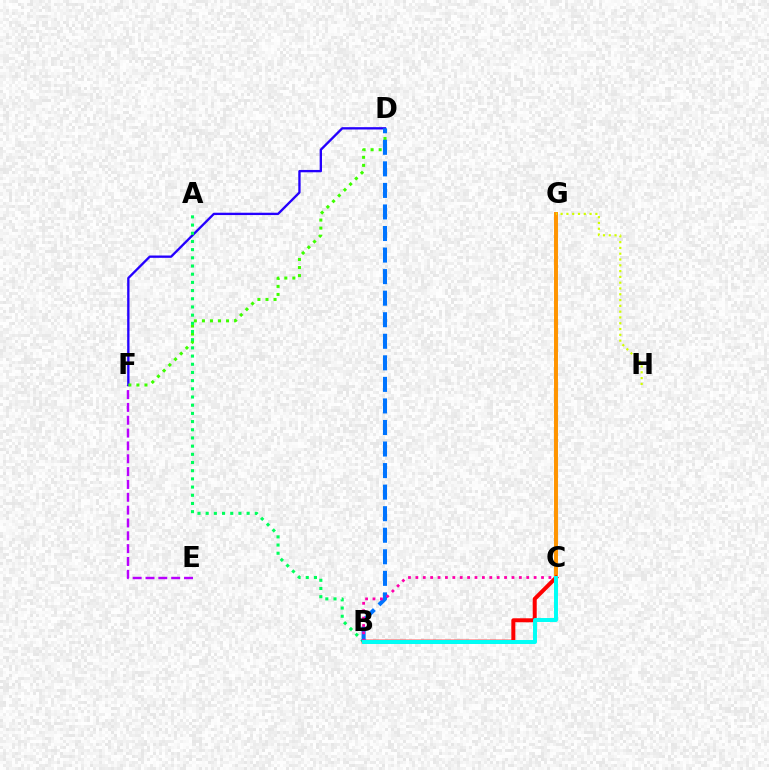{('C', 'G'): [{'color': '#ff9400', 'line_style': 'solid', 'thickness': 2.85}], ('E', 'F'): [{'color': '#b900ff', 'line_style': 'dashed', 'thickness': 1.74}], ('D', 'F'): [{'color': '#2500ff', 'line_style': 'solid', 'thickness': 1.68}, {'color': '#3dff00', 'line_style': 'dotted', 'thickness': 2.19}], ('B', 'C'): [{'color': '#ff0000', 'line_style': 'solid', 'thickness': 2.88}, {'color': '#ff00ac', 'line_style': 'dotted', 'thickness': 2.01}, {'color': '#00fff6', 'line_style': 'solid', 'thickness': 2.86}], ('A', 'B'): [{'color': '#00ff5c', 'line_style': 'dotted', 'thickness': 2.22}], ('B', 'D'): [{'color': '#0074ff', 'line_style': 'dashed', 'thickness': 2.93}], ('G', 'H'): [{'color': '#d1ff00', 'line_style': 'dotted', 'thickness': 1.57}]}